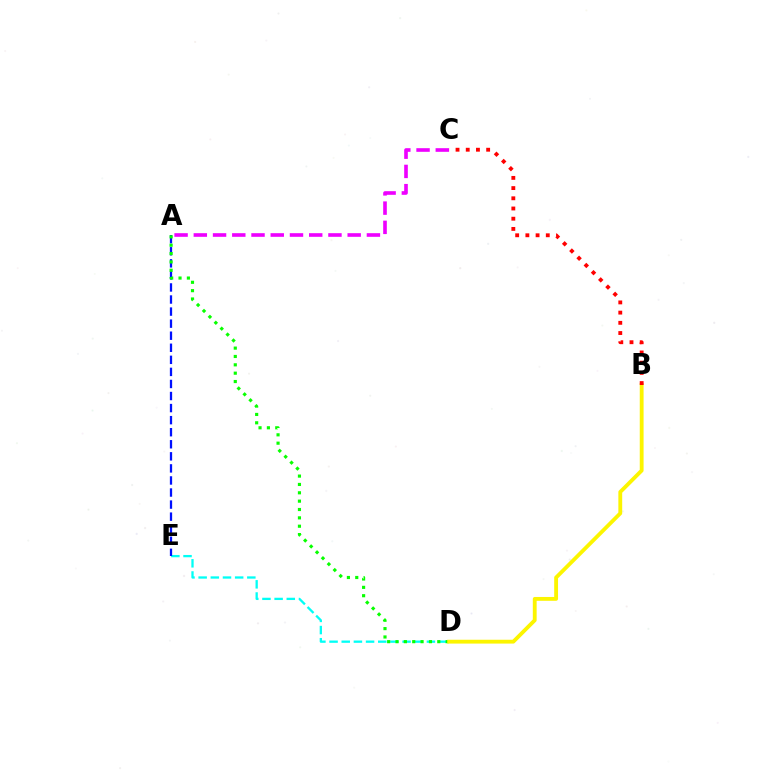{('D', 'E'): [{'color': '#00fff6', 'line_style': 'dashed', 'thickness': 1.65}], ('A', 'E'): [{'color': '#0010ff', 'line_style': 'dashed', 'thickness': 1.64}], ('A', 'C'): [{'color': '#ee00ff', 'line_style': 'dashed', 'thickness': 2.61}], ('A', 'D'): [{'color': '#08ff00', 'line_style': 'dotted', 'thickness': 2.27}], ('B', 'D'): [{'color': '#fcf500', 'line_style': 'solid', 'thickness': 2.76}], ('B', 'C'): [{'color': '#ff0000', 'line_style': 'dotted', 'thickness': 2.77}]}